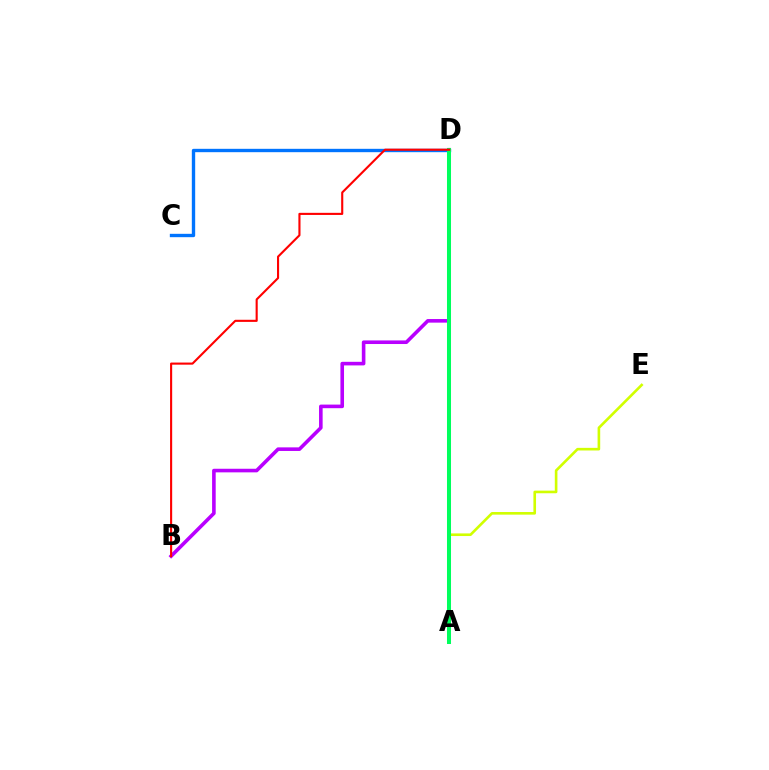{('A', 'E'): [{'color': '#d1ff00', 'line_style': 'solid', 'thickness': 1.89}], ('C', 'D'): [{'color': '#0074ff', 'line_style': 'solid', 'thickness': 2.42}], ('B', 'D'): [{'color': '#b900ff', 'line_style': 'solid', 'thickness': 2.59}, {'color': '#ff0000', 'line_style': 'solid', 'thickness': 1.52}], ('A', 'D'): [{'color': '#00ff5c', 'line_style': 'solid', 'thickness': 2.9}]}